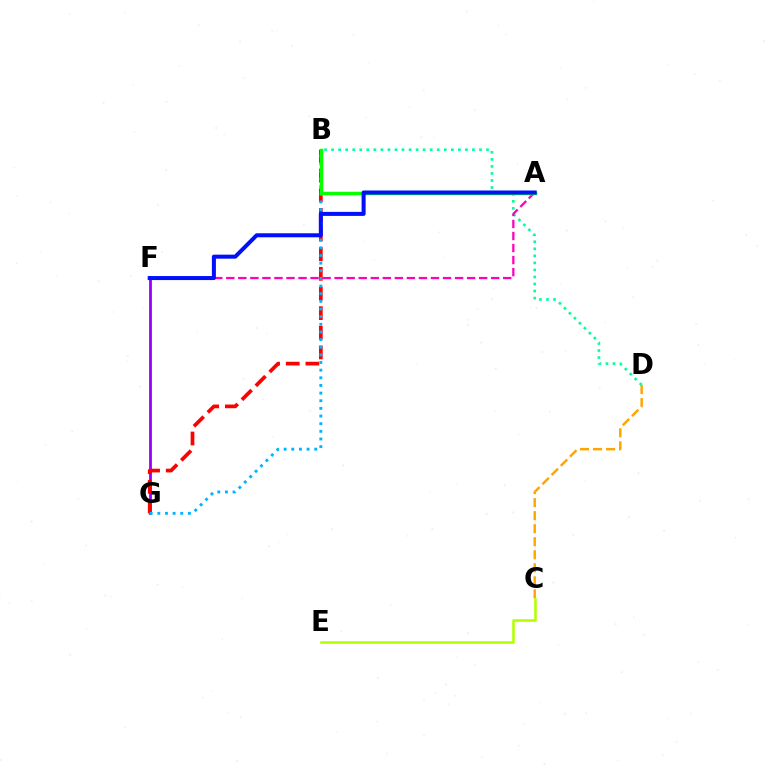{('C', 'D'): [{'color': '#ffa500', 'line_style': 'dashed', 'thickness': 1.77}], ('F', 'G'): [{'color': '#9b00ff', 'line_style': 'solid', 'thickness': 2.01}], ('B', 'G'): [{'color': '#ff0000', 'line_style': 'dashed', 'thickness': 2.67}, {'color': '#00b5ff', 'line_style': 'dotted', 'thickness': 2.08}], ('B', 'D'): [{'color': '#00ff9d', 'line_style': 'dotted', 'thickness': 1.91}], ('C', 'E'): [{'color': '#b3ff00', 'line_style': 'solid', 'thickness': 1.85}], ('A', 'F'): [{'color': '#ff00bd', 'line_style': 'dashed', 'thickness': 1.64}, {'color': '#0010ff', 'line_style': 'solid', 'thickness': 2.9}], ('A', 'B'): [{'color': '#08ff00', 'line_style': 'solid', 'thickness': 2.51}]}